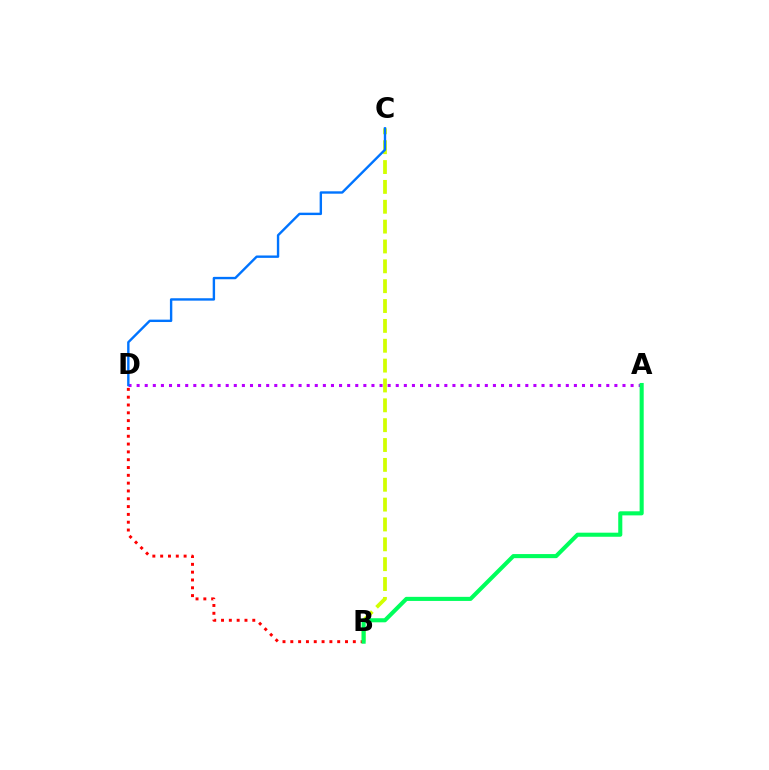{('A', 'D'): [{'color': '#b900ff', 'line_style': 'dotted', 'thickness': 2.2}], ('B', 'D'): [{'color': '#ff0000', 'line_style': 'dotted', 'thickness': 2.12}], ('B', 'C'): [{'color': '#d1ff00', 'line_style': 'dashed', 'thickness': 2.7}], ('C', 'D'): [{'color': '#0074ff', 'line_style': 'solid', 'thickness': 1.72}], ('A', 'B'): [{'color': '#00ff5c', 'line_style': 'solid', 'thickness': 2.94}]}